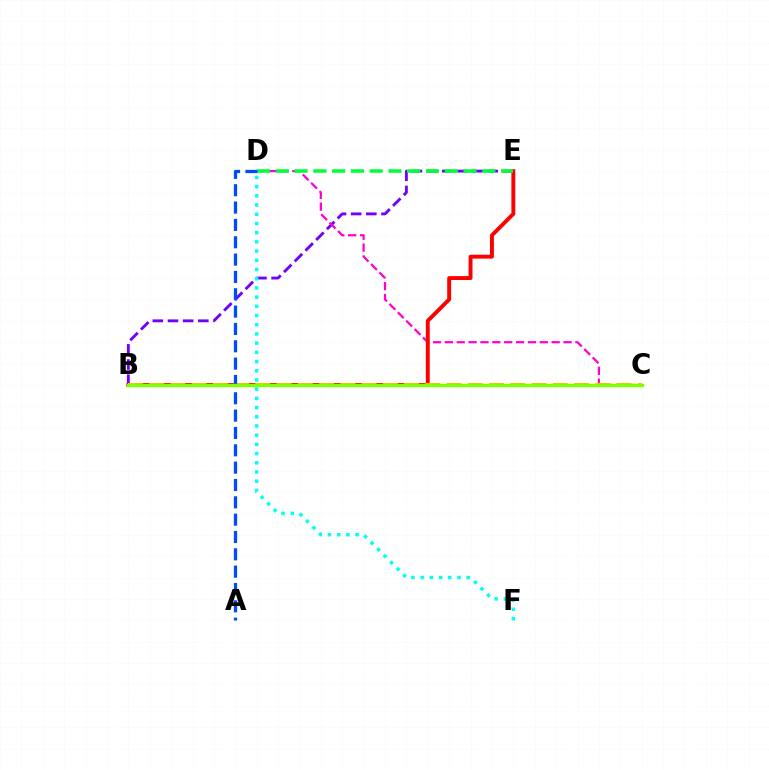{('B', 'E'): [{'color': '#7200ff', 'line_style': 'dashed', 'thickness': 2.06}, {'color': '#ff0000', 'line_style': 'solid', 'thickness': 2.81}], ('C', 'D'): [{'color': '#ff00cf', 'line_style': 'dashed', 'thickness': 1.61}], ('B', 'C'): [{'color': '#ffbd00', 'line_style': 'dashed', 'thickness': 2.89}, {'color': '#84ff00', 'line_style': 'solid', 'thickness': 2.45}], ('D', 'E'): [{'color': '#00ff39', 'line_style': 'dashed', 'thickness': 2.55}], ('A', 'D'): [{'color': '#004bff', 'line_style': 'dashed', 'thickness': 2.36}], ('D', 'F'): [{'color': '#00fff6', 'line_style': 'dotted', 'thickness': 2.5}]}